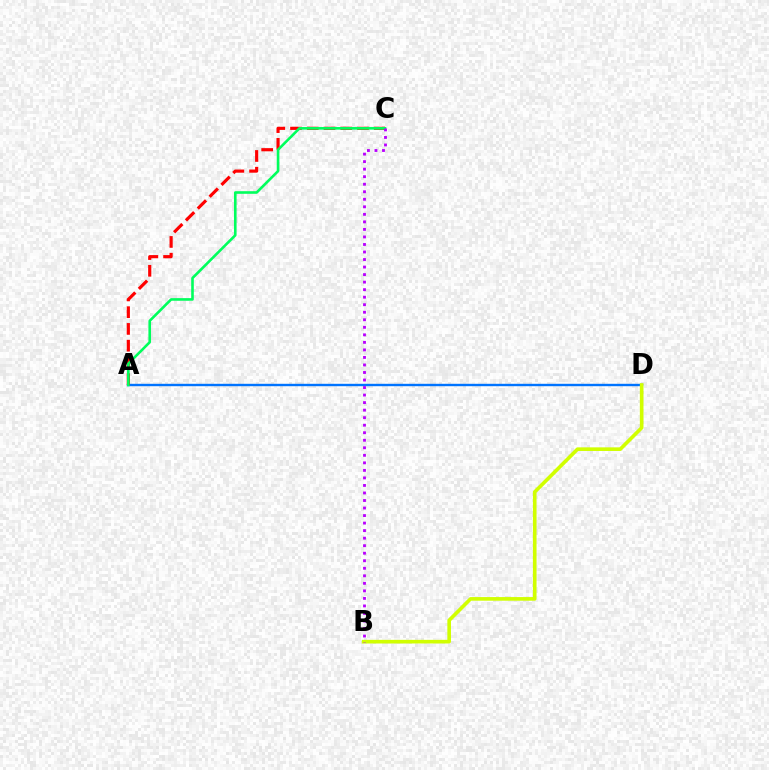{('A', 'D'): [{'color': '#0074ff', 'line_style': 'solid', 'thickness': 1.73}], ('A', 'C'): [{'color': '#ff0000', 'line_style': 'dashed', 'thickness': 2.27}, {'color': '#00ff5c', 'line_style': 'solid', 'thickness': 1.88}], ('B', 'D'): [{'color': '#d1ff00', 'line_style': 'solid', 'thickness': 2.61}], ('B', 'C'): [{'color': '#b900ff', 'line_style': 'dotted', 'thickness': 2.05}]}